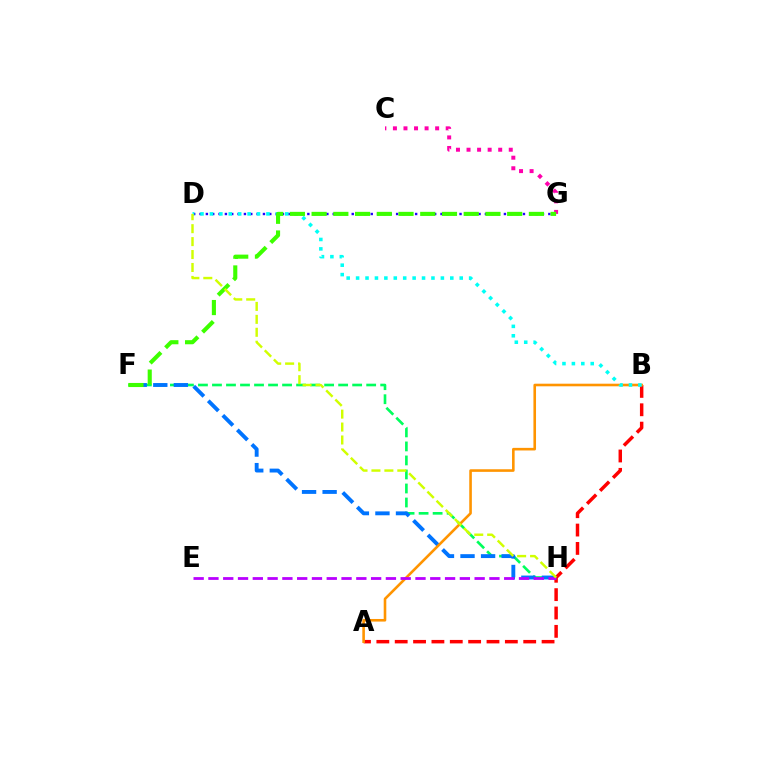{('C', 'G'): [{'color': '#ff00ac', 'line_style': 'dotted', 'thickness': 2.87}], ('F', 'H'): [{'color': '#00ff5c', 'line_style': 'dashed', 'thickness': 1.9}, {'color': '#0074ff', 'line_style': 'dashed', 'thickness': 2.79}], ('A', 'B'): [{'color': '#ff0000', 'line_style': 'dashed', 'thickness': 2.49}, {'color': '#ff9400', 'line_style': 'solid', 'thickness': 1.87}], ('E', 'H'): [{'color': '#b900ff', 'line_style': 'dashed', 'thickness': 2.01}], ('D', 'G'): [{'color': '#2500ff', 'line_style': 'dotted', 'thickness': 1.72}], ('B', 'D'): [{'color': '#00fff6', 'line_style': 'dotted', 'thickness': 2.56}], ('F', 'G'): [{'color': '#3dff00', 'line_style': 'dashed', 'thickness': 2.95}], ('D', 'H'): [{'color': '#d1ff00', 'line_style': 'dashed', 'thickness': 1.76}]}